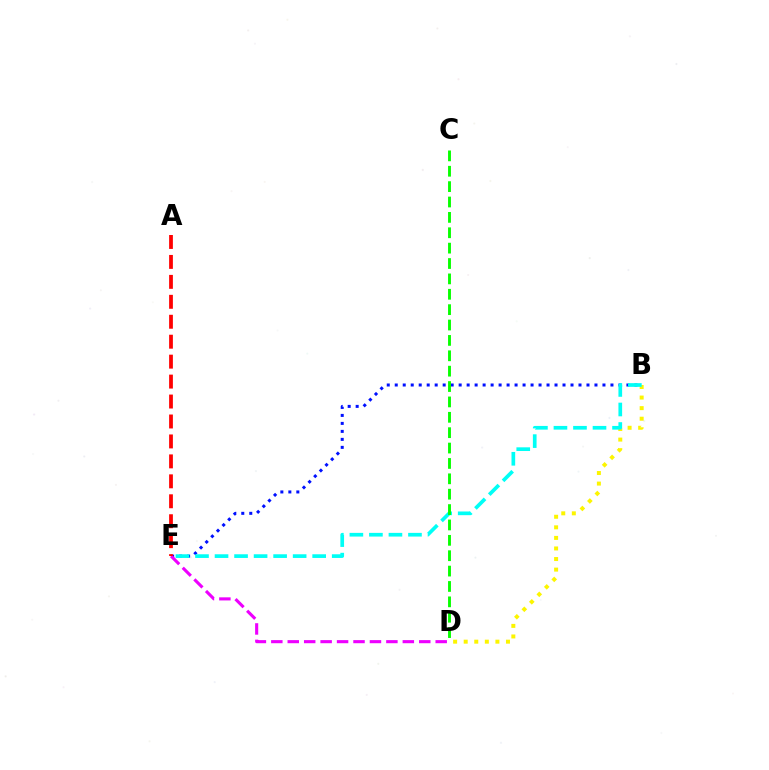{('B', 'E'): [{'color': '#0010ff', 'line_style': 'dotted', 'thickness': 2.17}, {'color': '#00fff6', 'line_style': 'dashed', 'thickness': 2.65}], ('B', 'D'): [{'color': '#fcf500', 'line_style': 'dotted', 'thickness': 2.87}], ('D', 'E'): [{'color': '#ee00ff', 'line_style': 'dashed', 'thickness': 2.23}], ('C', 'D'): [{'color': '#08ff00', 'line_style': 'dashed', 'thickness': 2.09}], ('A', 'E'): [{'color': '#ff0000', 'line_style': 'dashed', 'thickness': 2.71}]}